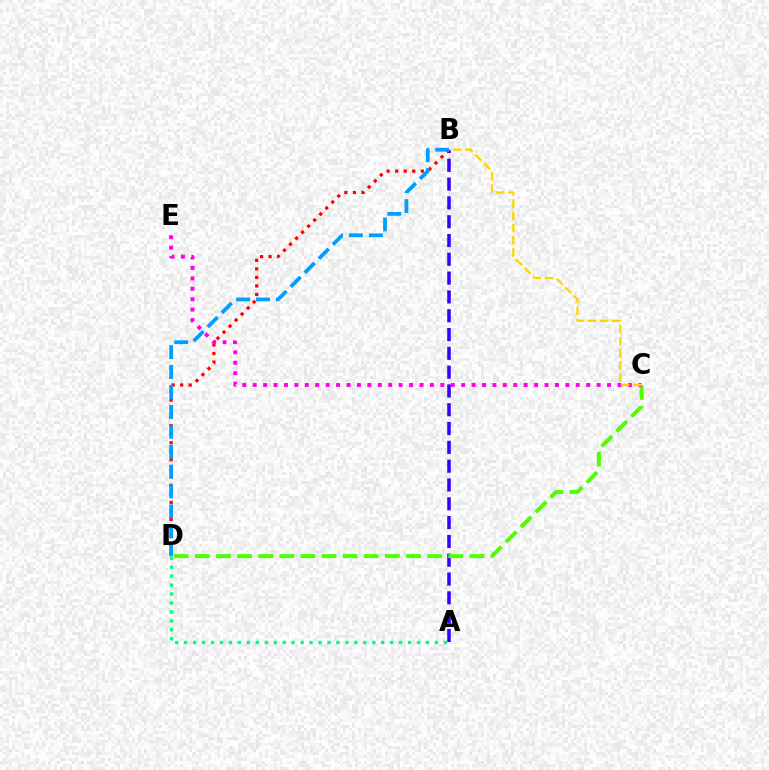{('A', 'B'): [{'color': '#3700ff', 'line_style': 'dashed', 'thickness': 2.55}], ('A', 'D'): [{'color': '#00ff86', 'line_style': 'dotted', 'thickness': 2.43}], ('C', 'D'): [{'color': '#4fff00', 'line_style': 'dashed', 'thickness': 2.87}], ('B', 'D'): [{'color': '#ff0000', 'line_style': 'dotted', 'thickness': 2.32}, {'color': '#009eff', 'line_style': 'dashed', 'thickness': 2.71}], ('C', 'E'): [{'color': '#ff00ed', 'line_style': 'dotted', 'thickness': 2.83}], ('B', 'C'): [{'color': '#ffd500', 'line_style': 'dashed', 'thickness': 1.66}]}